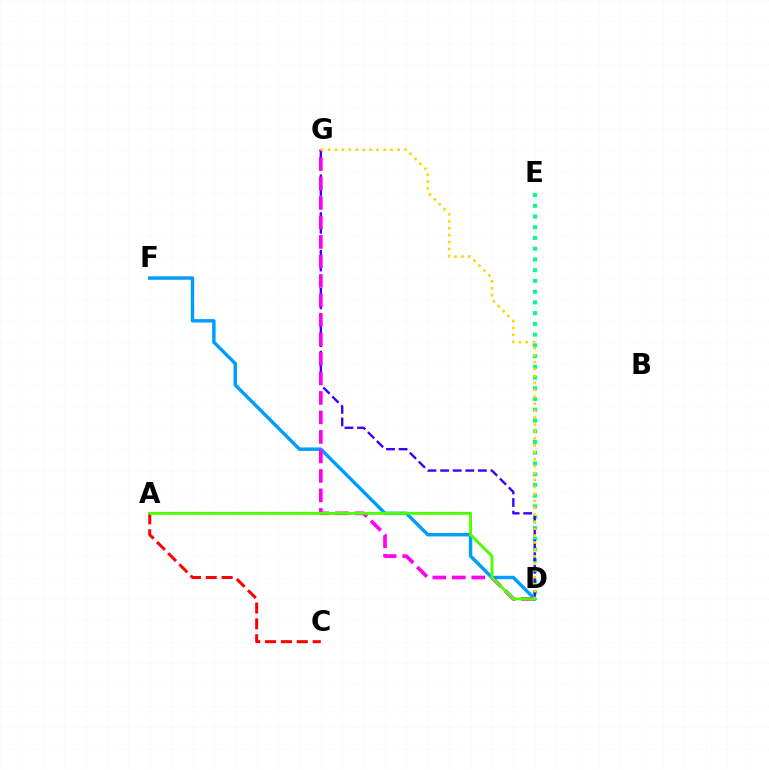{('A', 'C'): [{'color': '#ff0000', 'line_style': 'dashed', 'thickness': 2.15}], ('D', 'E'): [{'color': '#00ff86', 'line_style': 'dotted', 'thickness': 2.92}], ('D', 'G'): [{'color': '#3700ff', 'line_style': 'dashed', 'thickness': 1.71}, {'color': '#ff00ed', 'line_style': 'dashed', 'thickness': 2.65}, {'color': '#ffd500', 'line_style': 'dotted', 'thickness': 1.89}], ('D', 'F'): [{'color': '#009eff', 'line_style': 'solid', 'thickness': 2.49}], ('A', 'D'): [{'color': '#4fff00', 'line_style': 'solid', 'thickness': 2.09}]}